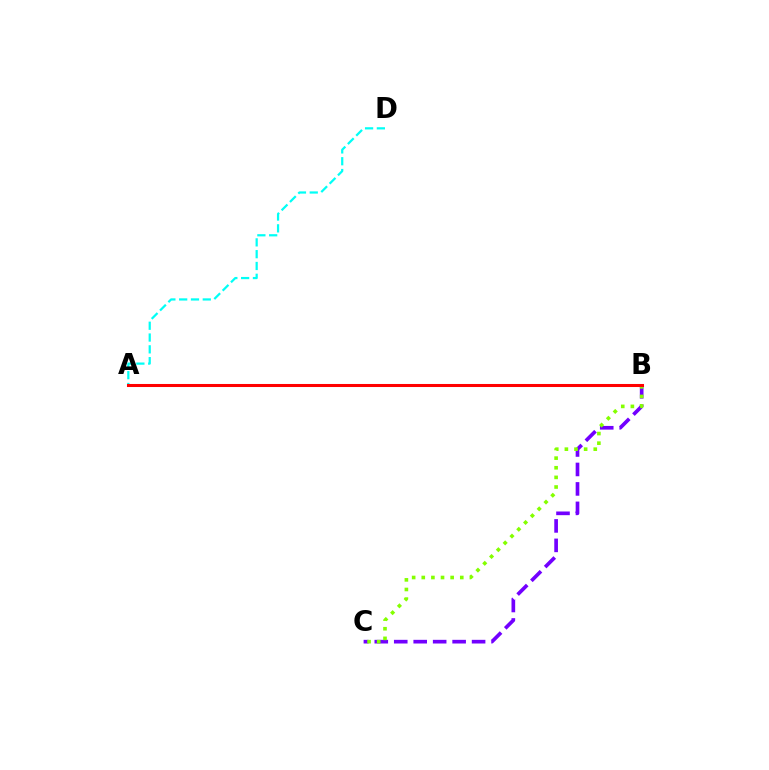{('B', 'C'): [{'color': '#7200ff', 'line_style': 'dashed', 'thickness': 2.64}, {'color': '#84ff00', 'line_style': 'dotted', 'thickness': 2.61}], ('A', 'D'): [{'color': '#00fff6', 'line_style': 'dashed', 'thickness': 1.6}], ('A', 'B'): [{'color': '#ff0000', 'line_style': 'solid', 'thickness': 2.2}]}